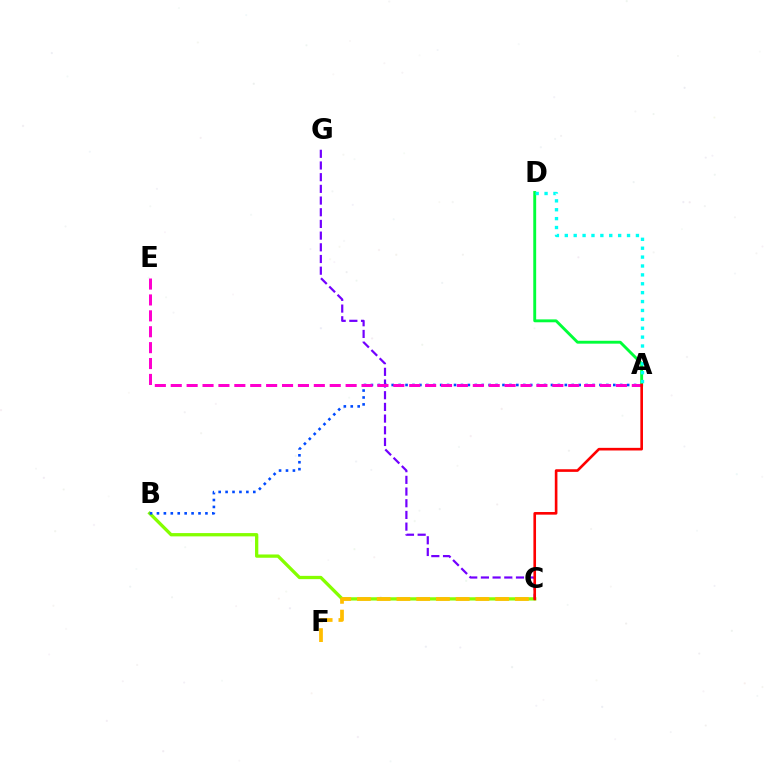{('B', 'C'): [{'color': '#84ff00', 'line_style': 'solid', 'thickness': 2.37}], ('C', 'G'): [{'color': '#7200ff', 'line_style': 'dashed', 'thickness': 1.59}], ('A', 'B'): [{'color': '#004bff', 'line_style': 'dotted', 'thickness': 1.88}], ('A', 'D'): [{'color': '#00ff39', 'line_style': 'solid', 'thickness': 2.08}, {'color': '#00fff6', 'line_style': 'dotted', 'thickness': 2.42}], ('C', 'F'): [{'color': '#ffbd00', 'line_style': 'dashed', 'thickness': 2.68}], ('A', 'E'): [{'color': '#ff00cf', 'line_style': 'dashed', 'thickness': 2.16}], ('A', 'C'): [{'color': '#ff0000', 'line_style': 'solid', 'thickness': 1.89}]}